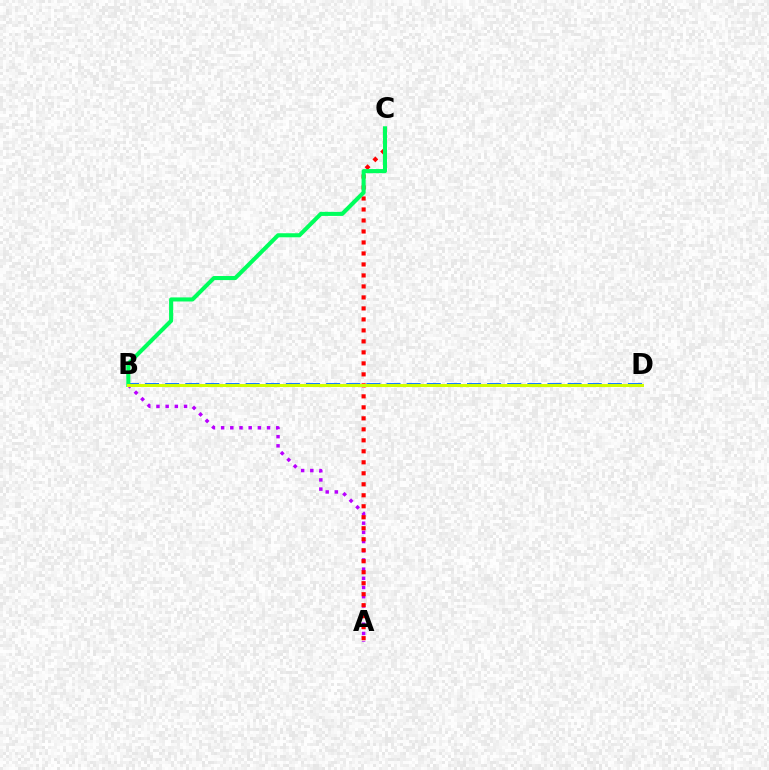{('A', 'B'): [{'color': '#b900ff', 'line_style': 'dotted', 'thickness': 2.5}], ('A', 'C'): [{'color': '#ff0000', 'line_style': 'dotted', 'thickness': 2.99}], ('B', 'D'): [{'color': '#0074ff', 'line_style': 'dashed', 'thickness': 2.73}, {'color': '#d1ff00', 'line_style': 'solid', 'thickness': 2.14}], ('B', 'C'): [{'color': '#00ff5c', 'line_style': 'solid', 'thickness': 2.93}]}